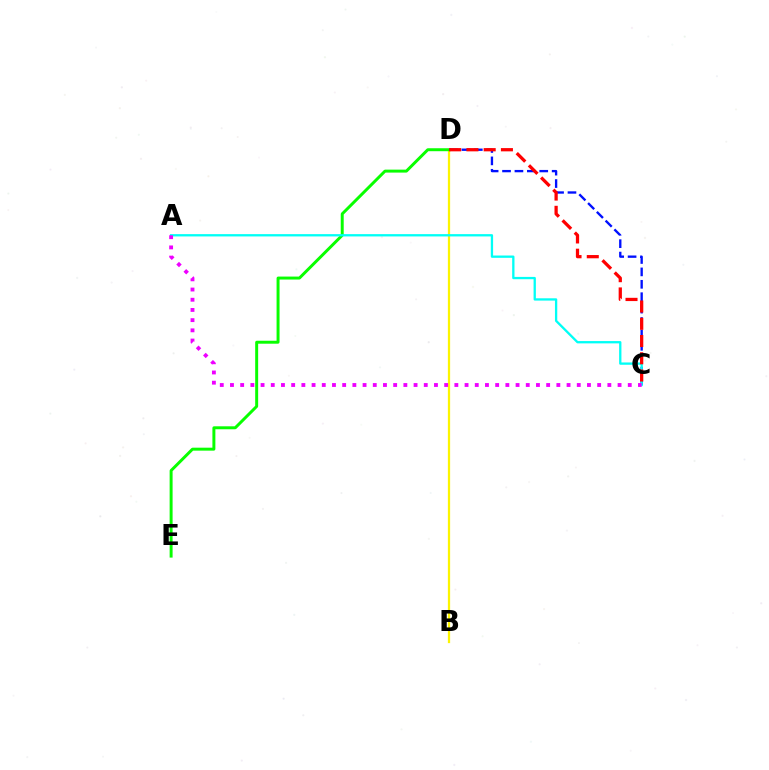{('B', 'D'): [{'color': '#fcf500', 'line_style': 'solid', 'thickness': 1.62}], ('D', 'E'): [{'color': '#08ff00', 'line_style': 'solid', 'thickness': 2.13}], ('C', 'D'): [{'color': '#0010ff', 'line_style': 'dashed', 'thickness': 1.69}, {'color': '#ff0000', 'line_style': 'dashed', 'thickness': 2.34}], ('A', 'C'): [{'color': '#00fff6', 'line_style': 'solid', 'thickness': 1.66}, {'color': '#ee00ff', 'line_style': 'dotted', 'thickness': 2.77}]}